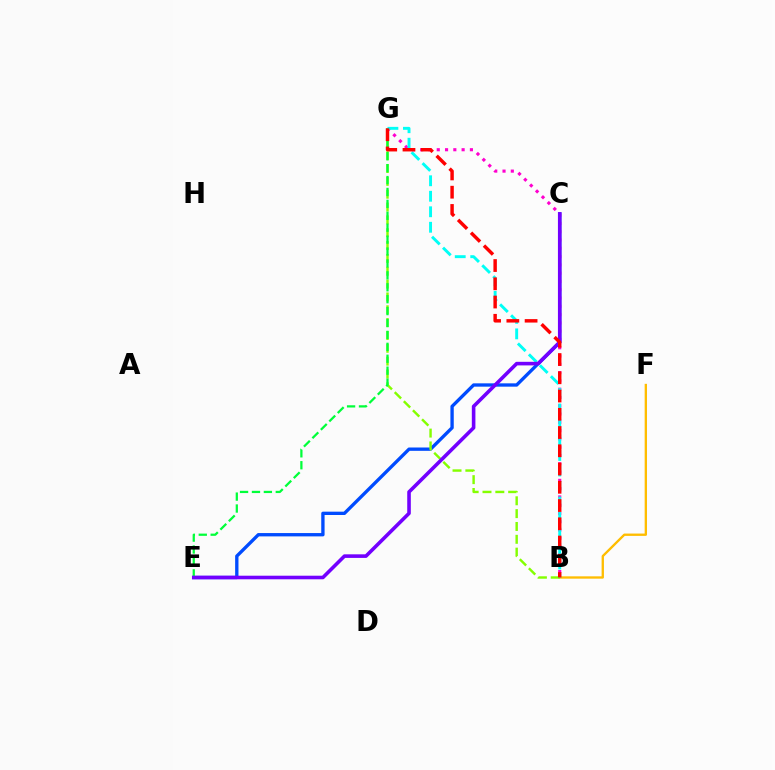{('B', 'F'): [{'color': '#ffbd00', 'line_style': 'solid', 'thickness': 1.68}], ('C', 'E'): [{'color': '#004bff', 'line_style': 'solid', 'thickness': 2.4}, {'color': '#7200ff', 'line_style': 'solid', 'thickness': 2.58}], ('B', 'G'): [{'color': '#ff00cf', 'line_style': 'dotted', 'thickness': 2.25}, {'color': '#84ff00', 'line_style': 'dashed', 'thickness': 1.74}, {'color': '#00fff6', 'line_style': 'dashed', 'thickness': 2.11}, {'color': '#ff0000', 'line_style': 'dashed', 'thickness': 2.48}], ('E', 'G'): [{'color': '#00ff39', 'line_style': 'dashed', 'thickness': 1.62}]}